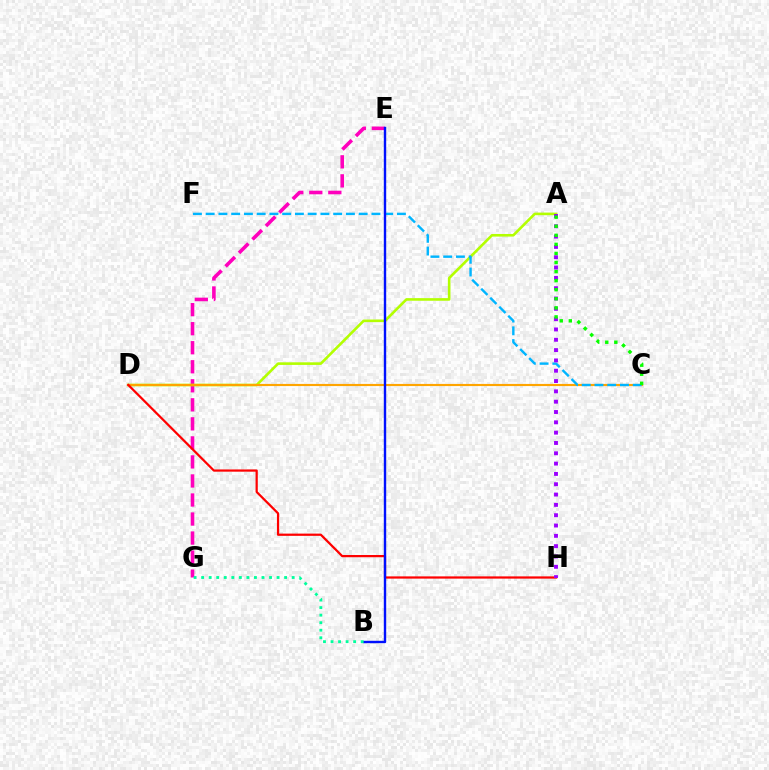{('E', 'G'): [{'color': '#ff00bd', 'line_style': 'dashed', 'thickness': 2.59}], ('A', 'D'): [{'color': '#b3ff00', 'line_style': 'solid', 'thickness': 1.88}], ('C', 'D'): [{'color': '#ffa500', 'line_style': 'solid', 'thickness': 1.55}], ('D', 'H'): [{'color': '#ff0000', 'line_style': 'solid', 'thickness': 1.61}], ('C', 'F'): [{'color': '#00b5ff', 'line_style': 'dashed', 'thickness': 1.73}], ('A', 'H'): [{'color': '#9b00ff', 'line_style': 'dotted', 'thickness': 2.8}], ('B', 'E'): [{'color': '#0010ff', 'line_style': 'solid', 'thickness': 1.73}], ('B', 'G'): [{'color': '#00ff9d', 'line_style': 'dotted', 'thickness': 2.05}], ('A', 'C'): [{'color': '#08ff00', 'line_style': 'dotted', 'thickness': 2.46}]}